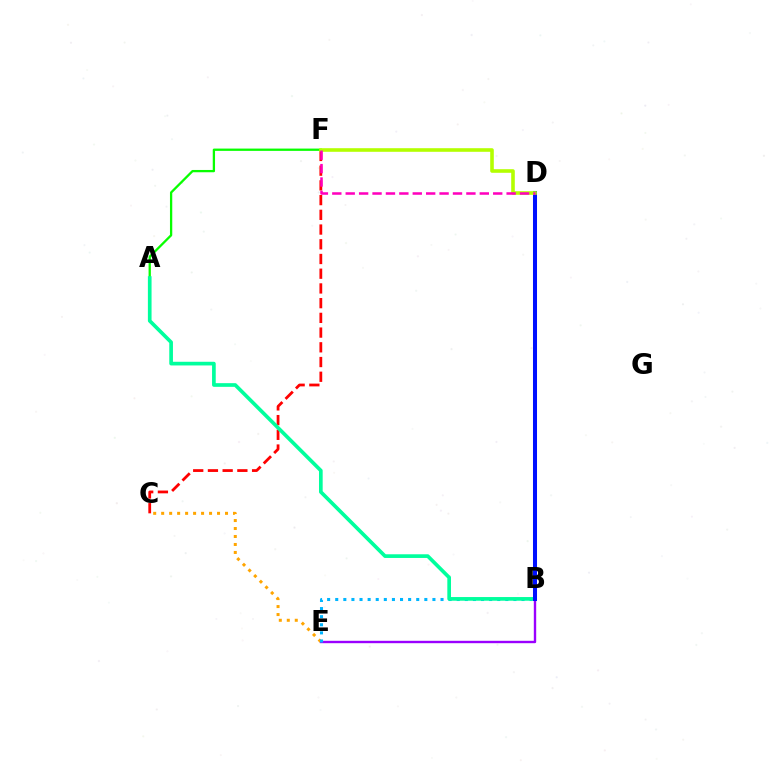{('A', 'F'): [{'color': '#08ff00', 'line_style': 'solid', 'thickness': 1.65}], ('B', 'E'): [{'color': '#9b00ff', 'line_style': 'solid', 'thickness': 1.72}, {'color': '#00b5ff', 'line_style': 'dotted', 'thickness': 2.2}], ('C', 'E'): [{'color': '#ffa500', 'line_style': 'dotted', 'thickness': 2.17}], ('C', 'F'): [{'color': '#ff0000', 'line_style': 'dashed', 'thickness': 2.0}], ('A', 'B'): [{'color': '#00ff9d', 'line_style': 'solid', 'thickness': 2.65}], ('B', 'D'): [{'color': '#0010ff', 'line_style': 'solid', 'thickness': 2.9}], ('D', 'F'): [{'color': '#b3ff00', 'line_style': 'solid', 'thickness': 2.59}, {'color': '#ff00bd', 'line_style': 'dashed', 'thickness': 1.82}]}